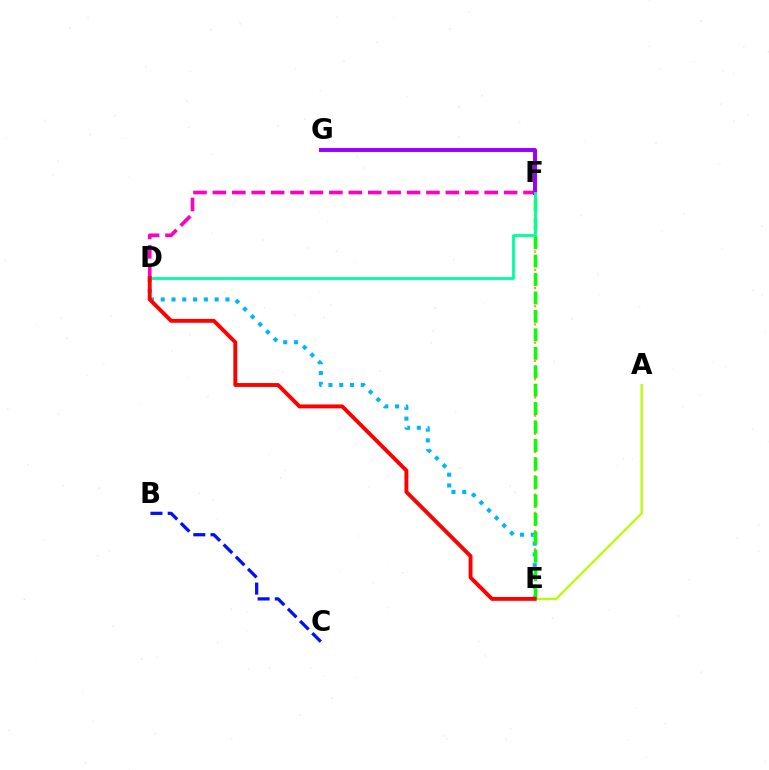{('E', 'F'): [{'color': '#ffa500', 'line_style': 'dotted', 'thickness': 1.65}, {'color': '#08ff00', 'line_style': 'dashed', 'thickness': 2.51}], ('D', 'F'): [{'color': '#ff00bd', 'line_style': 'dashed', 'thickness': 2.64}, {'color': '#00ff9d', 'line_style': 'solid', 'thickness': 2.03}], ('F', 'G'): [{'color': '#9b00ff', 'line_style': 'solid', 'thickness': 2.84}], ('A', 'E'): [{'color': '#b3ff00', 'line_style': 'solid', 'thickness': 1.58}], ('D', 'E'): [{'color': '#00b5ff', 'line_style': 'dotted', 'thickness': 2.93}, {'color': '#ff0000', 'line_style': 'solid', 'thickness': 2.8}], ('B', 'C'): [{'color': '#0010ff', 'line_style': 'dashed', 'thickness': 2.34}]}